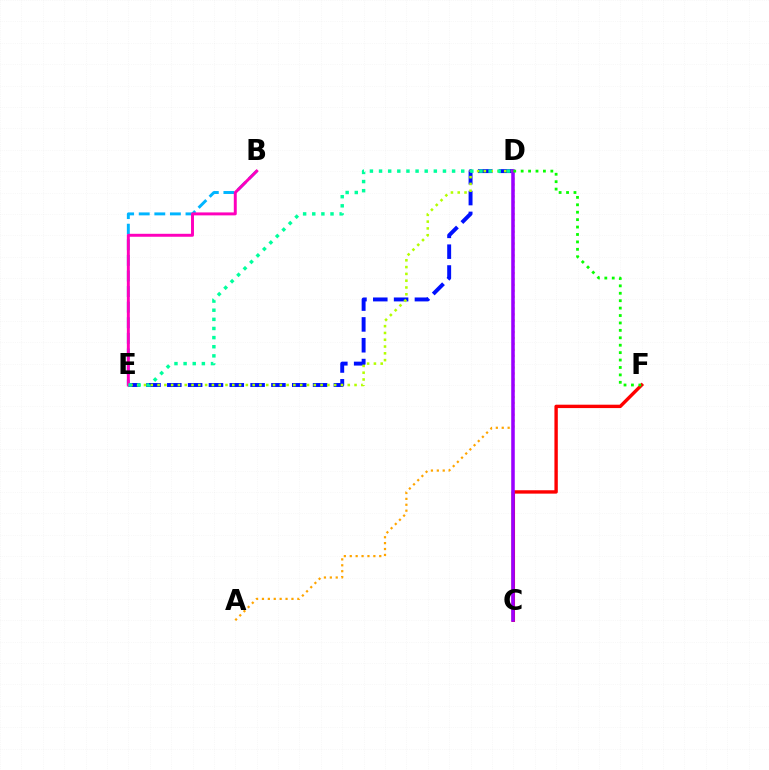{('C', 'F'): [{'color': '#ff0000', 'line_style': 'solid', 'thickness': 2.44}], ('D', 'E'): [{'color': '#0010ff', 'line_style': 'dashed', 'thickness': 2.83}, {'color': '#b3ff00', 'line_style': 'dotted', 'thickness': 1.85}, {'color': '#00ff9d', 'line_style': 'dotted', 'thickness': 2.48}], ('B', 'E'): [{'color': '#00b5ff', 'line_style': 'dashed', 'thickness': 2.12}, {'color': '#ff00bd', 'line_style': 'solid', 'thickness': 2.13}], ('A', 'D'): [{'color': '#ffa500', 'line_style': 'dotted', 'thickness': 1.6}], ('C', 'D'): [{'color': '#9b00ff', 'line_style': 'solid', 'thickness': 2.55}], ('D', 'F'): [{'color': '#08ff00', 'line_style': 'dotted', 'thickness': 2.02}]}